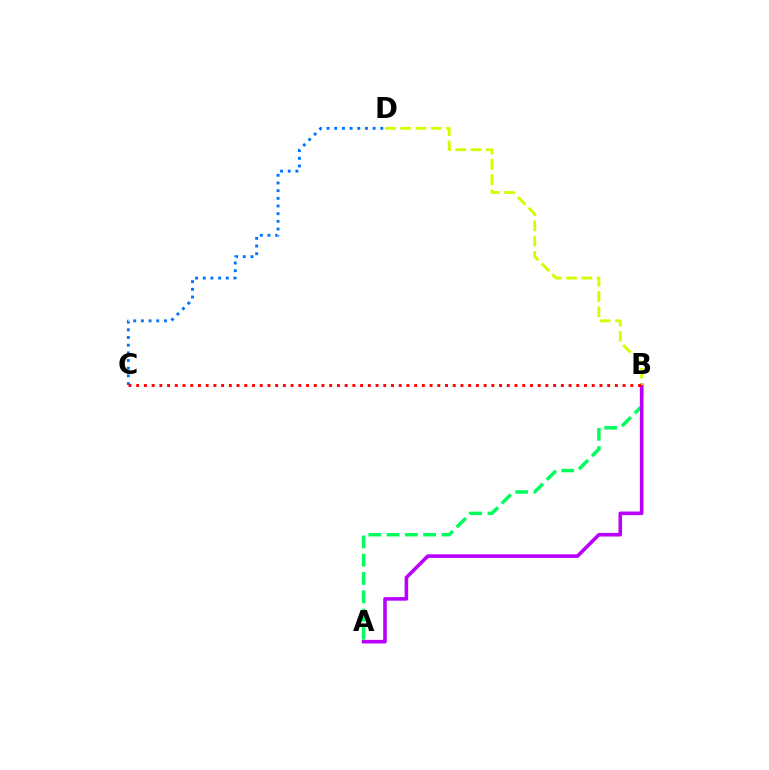{('C', 'D'): [{'color': '#0074ff', 'line_style': 'dotted', 'thickness': 2.09}], ('A', 'B'): [{'color': '#00ff5c', 'line_style': 'dashed', 'thickness': 2.49}, {'color': '#b900ff', 'line_style': 'solid', 'thickness': 2.58}], ('B', 'D'): [{'color': '#d1ff00', 'line_style': 'dashed', 'thickness': 2.08}], ('B', 'C'): [{'color': '#ff0000', 'line_style': 'dotted', 'thickness': 2.1}]}